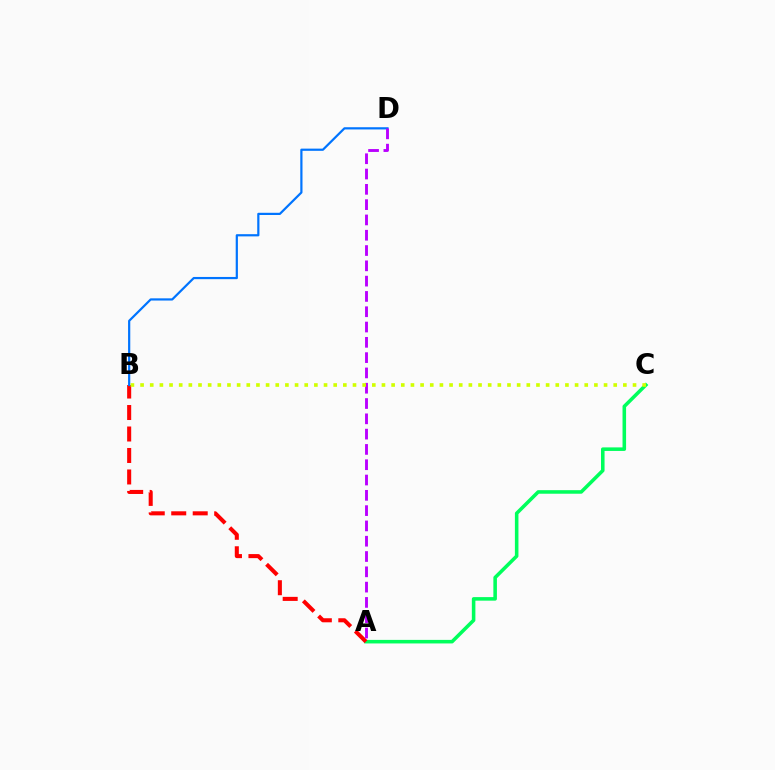{('A', 'C'): [{'color': '#00ff5c', 'line_style': 'solid', 'thickness': 2.56}], ('A', 'B'): [{'color': '#ff0000', 'line_style': 'dashed', 'thickness': 2.92}], ('B', 'D'): [{'color': '#0074ff', 'line_style': 'solid', 'thickness': 1.59}], ('A', 'D'): [{'color': '#b900ff', 'line_style': 'dashed', 'thickness': 2.08}], ('B', 'C'): [{'color': '#d1ff00', 'line_style': 'dotted', 'thickness': 2.62}]}